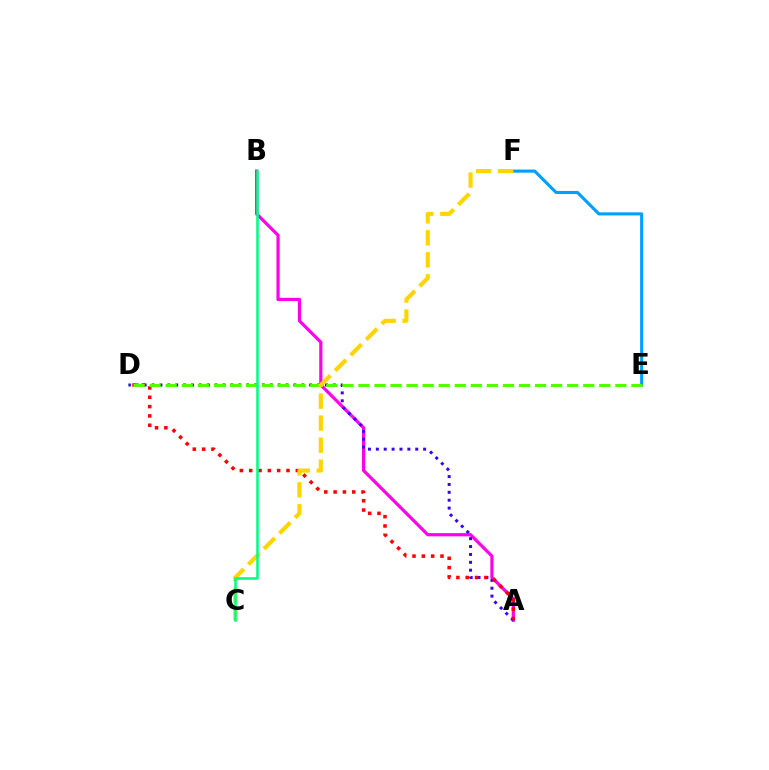{('E', 'F'): [{'color': '#009eff', 'line_style': 'solid', 'thickness': 2.22}], ('A', 'B'): [{'color': '#ff00ed', 'line_style': 'solid', 'thickness': 2.31}], ('A', 'D'): [{'color': '#3700ff', 'line_style': 'dotted', 'thickness': 2.14}, {'color': '#ff0000', 'line_style': 'dotted', 'thickness': 2.53}], ('D', 'E'): [{'color': '#4fff00', 'line_style': 'dashed', 'thickness': 2.18}], ('C', 'F'): [{'color': '#ffd500', 'line_style': 'dashed', 'thickness': 2.99}], ('B', 'C'): [{'color': '#00ff86', 'line_style': 'solid', 'thickness': 1.84}]}